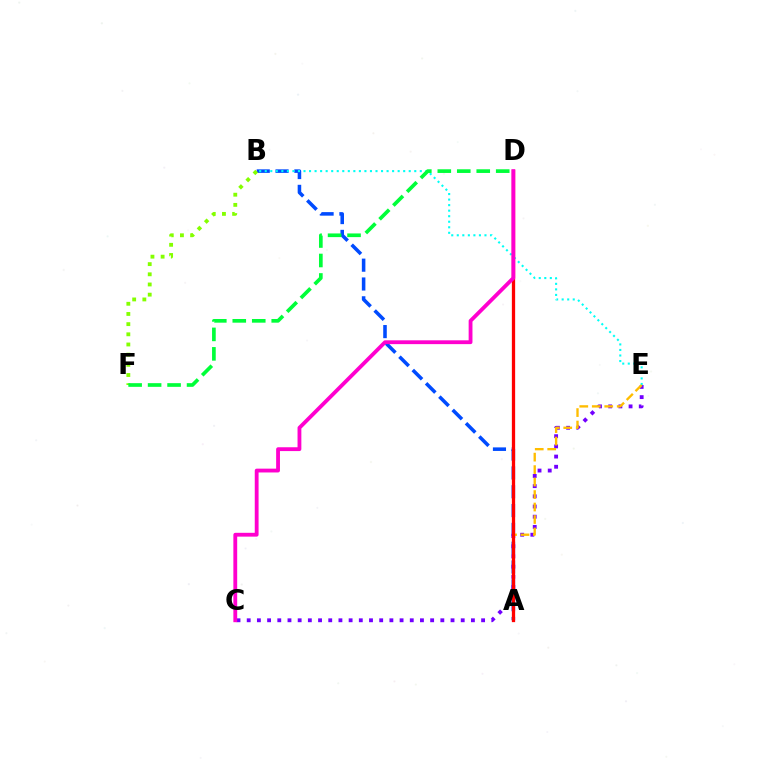{('A', 'B'): [{'color': '#004bff', 'line_style': 'dashed', 'thickness': 2.56}], ('C', 'E'): [{'color': '#7200ff', 'line_style': 'dotted', 'thickness': 2.77}], ('B', 'E'): [{'color': '#00fff6', 'line_style': 'dotted', 'thickness': 1.5}], ('A', 'E'): [{'color': '#ffbd00', 'line_style': 'dashed', 'thickness': 1.69}], ('B', 'F'): [{'color': '#84ff00', 'line_style': 'dotted', 'thickness': 2.76}], ('A', 'D'): [{'color': '#ff0000', 'line_style': 'solid', 'thickness': 2.36}], ('D', 'F'): [{'color': '#00ff39', 'line_style': 'dashed', 'thickness': 2.65}], ('C', 'D'): [{'color': '#ff00cf', 'line_style': 'solid', 'thickness': 2.75}]}